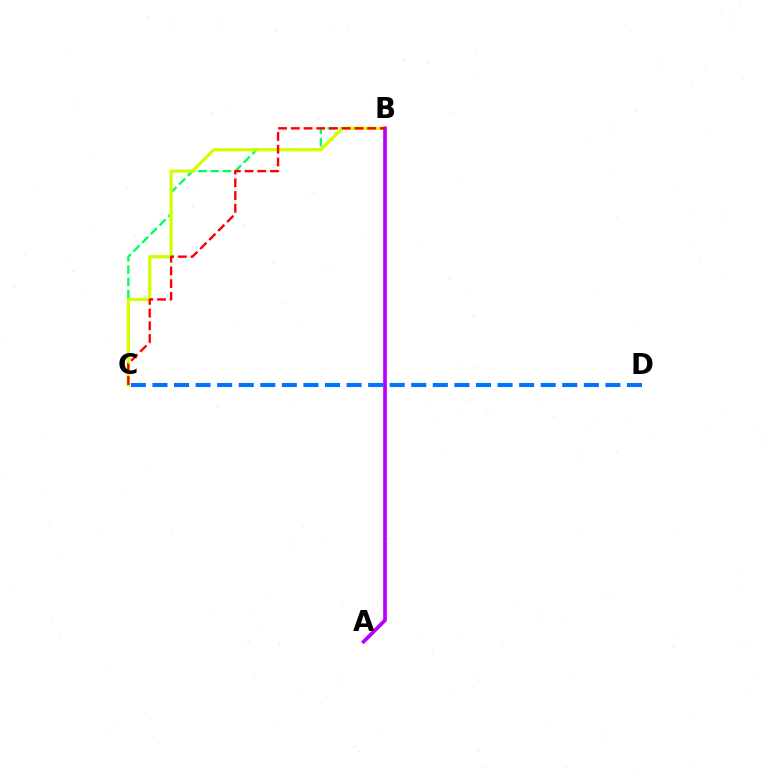{('B', 'C'): [{'color': '#00ff5c', 'line_style': 'dashed', 'thickness': 1.67}, {'color': '#d1ff00', 'line_style': 'solid', 'thickness': 2.33}, {'color': '#ff0000', 'line_style': 'dashed', 'thickness': 1.73}], ('C', 'D'): [{'color': '#0074ff', 'line_style': 'dashed', 'thickness': 2.93}], ('A', 'B'): [{'color': '#b900ff', 'line_style': 'solid', 'thickness': 2.67}]}